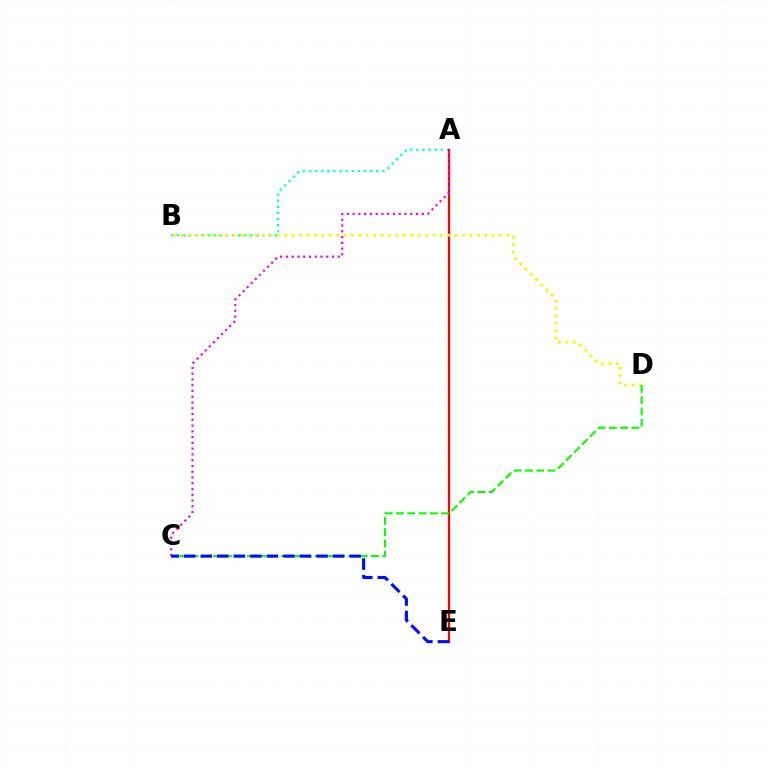{('A', 'B'): [{'color': '#00fff6', 'line_style': 'dotted', 'thickness': 1.66}], ('A', 'E'): [{'color': '#ff0000', 'line_style': 'solid', 'thickness': 1.63}], ('B', 'D'): [{'color': '#fcf500', 'line_style': 'dotted', 'thickness': 2.01}], ('C', 'D'): [{'color': '#08ff00', 'line_style': 'dashed', 'thickness': 1.53}], ('A', 'C'): [{'color': '#ee00ff', 'line_style': 'dotted', 'thickness': 1.57}], ('C', 'E'): [{'color': '#0010ff', 'line_style': 'dashed', 'thickness': 2.25}]}